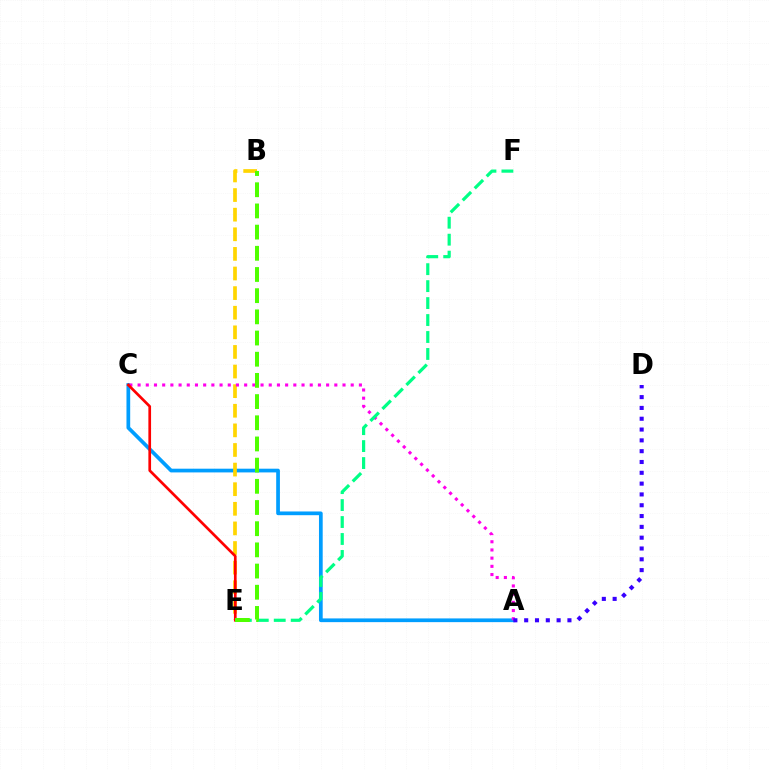{('A', 'C'): [{'color': '#009eff', 'line_style': 'solid', 'thickness': 2.68}, {'color': '#ff00ed', 'line_style': 'dotted', 'thickness': 2.23}], ('B', 'E'): [{'color': '#ffd500', 'line_style': 'dashed', 'thickness': 2.66}, {'color': '#4fff00', 'line_style': 'dashed', 'thickness': 2.88}], ('A', 'D'): [{'color': '#3700ff', 'line_style': 'dotted', 'thickness': 2.94}], ('C', 'E'): [{'color': '#ff0000', 'line_style': 'solid', 'thickness': 1.94}], ('E', 'F'): [{'color': '#00ff86', 'line_style': 'dashed', 'thickness': 2.3}]}